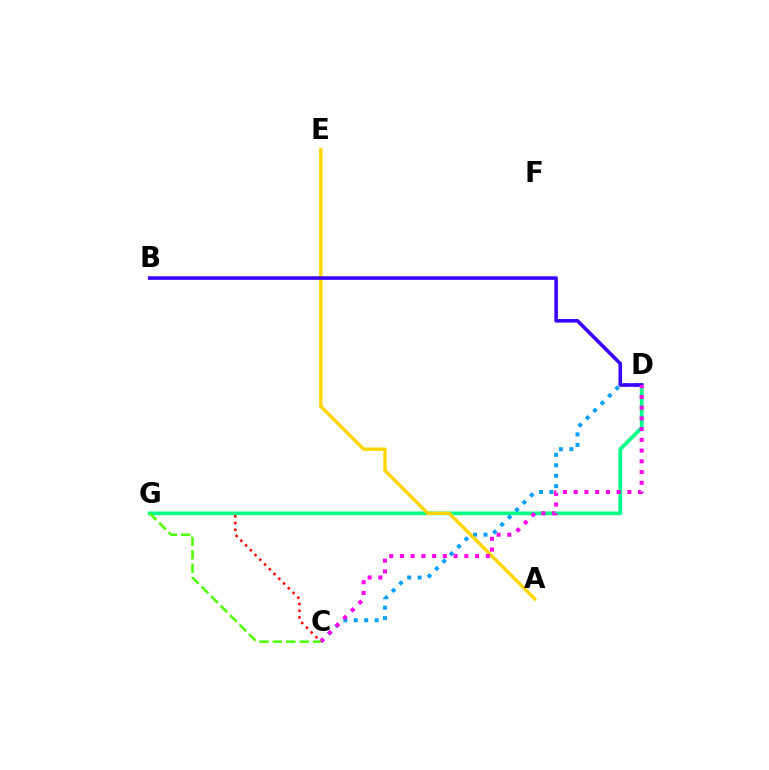{('C', 'G'): [{'color': '#ff0000', 'line_style': 'dotted', 'thickness': 1.83}, {'color': '#4fff00', 'line_style': 'dashed', 'thickness': 1.82}], ('D', 'G'): [{'color': '#00ff86', 'line_style': 'solid', 'thickness': 2.69}], ('C', 'D'): [{'color': '#009eff', 'line_style': 'dotted', 'thickness': 2.84}, {'color': '#ff00ed', 'line_style': 'dotted', 'thickness': 2.92}], ('A', 'E'): [{'color': '#ffd500', 'line_style': 'solid', 'thickness': 2.46}], ('B', 'D'): [{'color': '#3700ff', 'line_style': 'solid', 'thickness': 2.56}]}